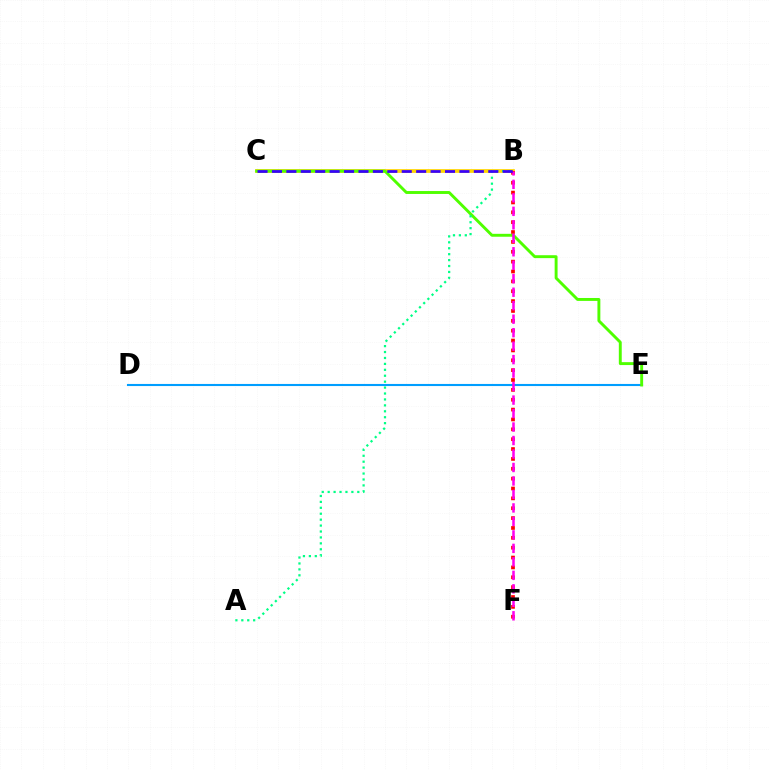{('B', 'C'): [{'color': '#ffd500', 'line_style': 'solid', 'thickness': 2.68}, {'color': '#3700ff', 'line_style': 'dashed', 'thickness': 1.96}], ('B', 'F'): [{'color': '#ff0000', 'line_style': 'dotted', 'thickness': 2.68}, {'color': '#ff00ed', 'line_style': 'dashed', 'thickness': 1.83}], ('D', 'E'): [{'color': '#009eff', 'line_style': 'solid', 'thickness': 1.51}], ('C', 'E'): [{'color': '#4fff00', 'line_style': 'solid', 'thickness': 2.1}], ('A', 'B'): [{'color': '#00ff86', 'line_style': 'dotted', 'thickness': 1.61}]}